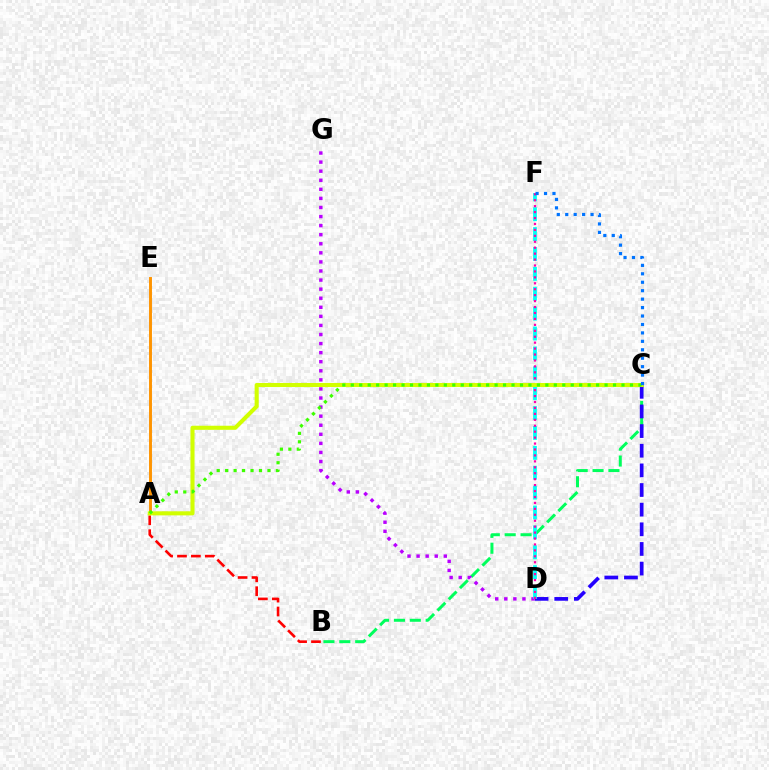{('A', 'B'): [{'color': '#ff0000', 'line_style': 'dashed', 'thickness': 1.89}], ('B', 'C'): [{'color': '#00ff5c', 'line_style': 'dashed', 'thickness': 2.16}], ('C', 'D'): [{'color': '#2500ff', 'line_style': 'dashed', 'thickness': 2.67}], ('D', 'G'): [{'color': '#b900ff', 'line_style': 'dotted', 'thickness': 2.47}], ('A', 'E'): [{'color': '#ff9400', 'line_style': 'solid', 'thickness': 2.1}], ('D', 'F'): [{'color': '#00fff6', 'line_style': 'dashed', 'thickness': 2.7}, {'color': '#ff00ac', 'line_style': 'dotted', 'thickness': 1.61}], ('A', 'C'): [{'color': '#d1ff00', 'line_style': 'solid', 'thickness': 2.94}, {'color': '#3dff00', 'line_style': 'dotted', 'thickness': 2.3}], ('C', 'F'): [{'color': '#0074ff', 'line_style': 'dotted', 'thickness': 2.29}]}